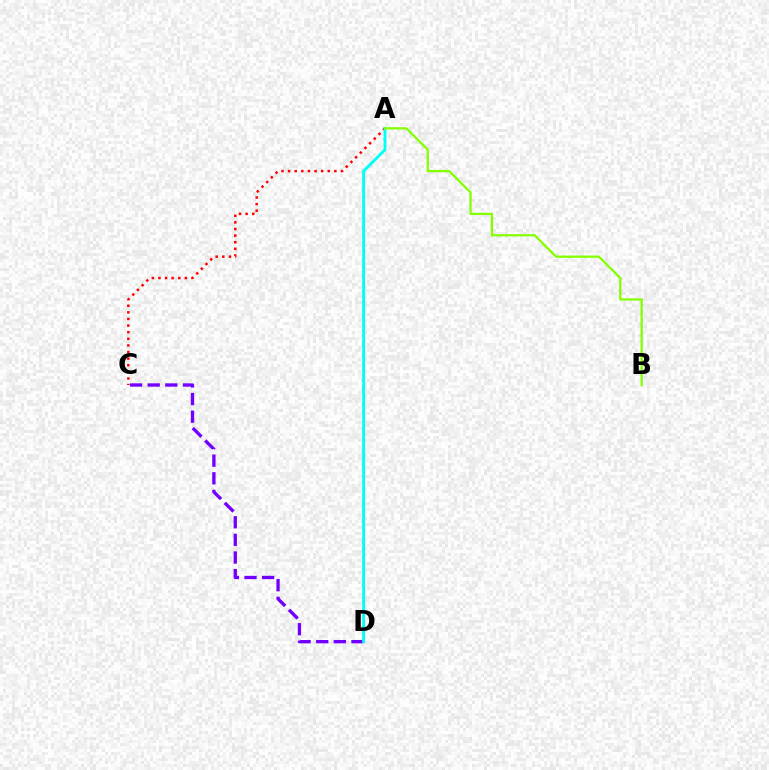{('A', 'C'): [{'color': '#ff0000', 'line_style': 'dotted', 'thickness': 1.8}], ('C', 'D'): [{'color': '#7200ff', 'line_style': 'dashed', 'thickness': 2.39}], ('A', 'D'): [{'color': '#00fff6', 'line_style': 'solid', 'thickness': 2.09}], ('A', 'B'): [{'color': '#84ff00', 'line_style': 'solid', 'thickness': 1.63}]}